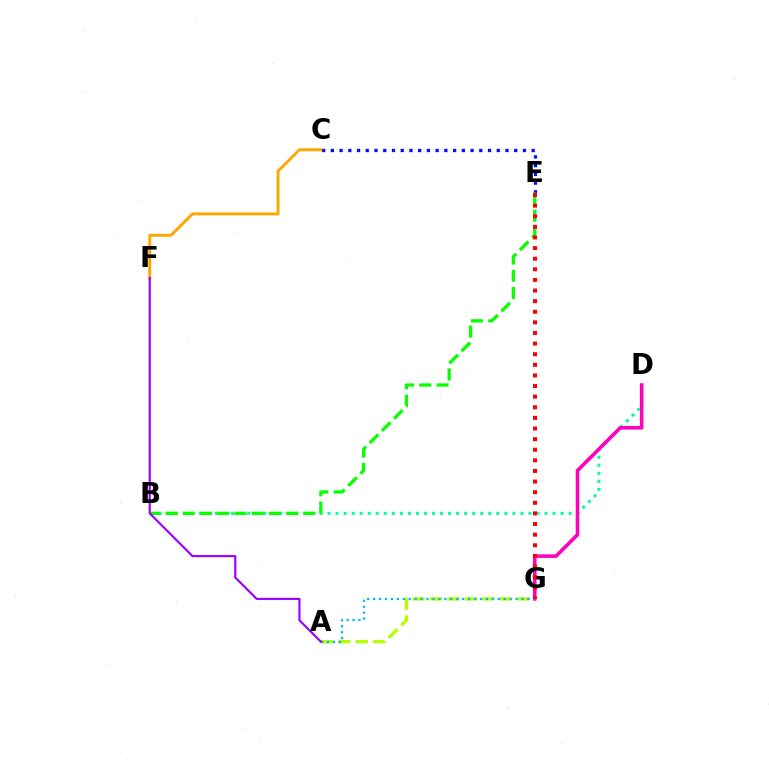{('A', 'G'): [{'color': '#b3ff00', 'line_style': 'dashed', 'thickness': 2.37}, {'color': '#00b5ff', 'line_style': 'dotted', 'thickness': 1.61}], ('B', 'D'): [{'color': '#00ff9d', 'line_style': 'dotted', 'thickness': 2.18}], ('D', 'G'): [{'color': '#ff00bd', 'line_style': 'solid', 'thickness': 2.57}], ('C', 'E'): [{'color': '#0010ff', 'line_style': 'dotted', 'thickness': 2.37}], ('B', 'E'): [{'color': '#08ff00', 'line_style': 'dashed', 'thickness': 2.34}], ('E', 'G'): [{'color': '#ff0000', 'line_style': 'dotted', 'thickness': 2.88}], ('C', 'F'): [{'color': '#ffa500', 'line_style': 'solid', 'thickness': 2.08}], ('A', 'F'): [{'color': '#9b00ff', 'line_style': 'solid', 'thickness': 1.54}]}